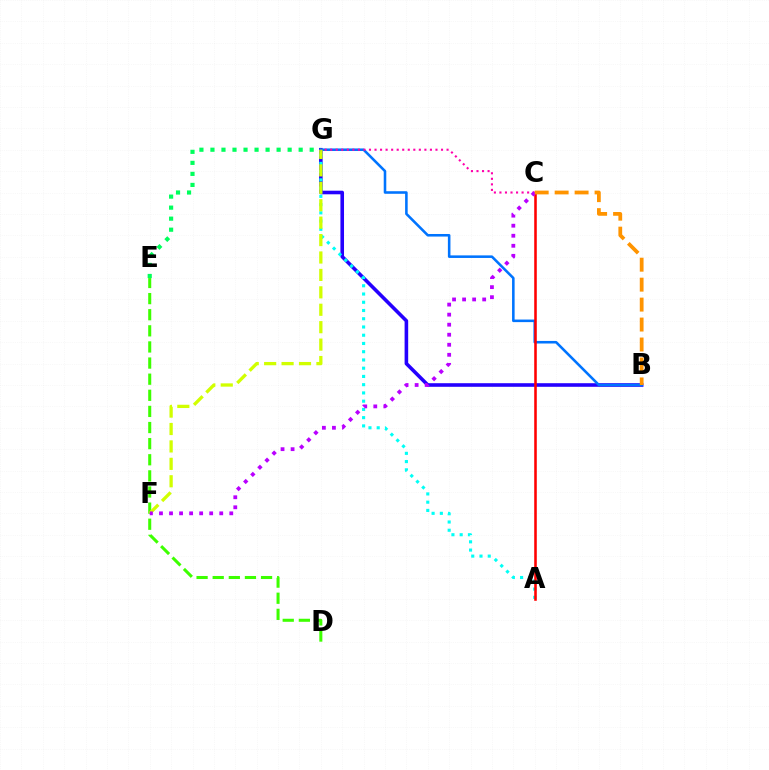{('D', 'E'): [{'color': '#3dff00', 'line_style': 'dashed', 'thickness': 2.19}], ('B', 'G'): [{'color': '#2500ff', 'line_style': 'solid', 'thickness': 2.59}, {'color': '#0074ff', 'line_style': 'solid', 'thickness': 1.85}], ('A', 'G'): [{'color': '#00fff6', 'line_style': 'dotted', 'thickness': 2.24}], ('F', 'G'): [{'color': '#d1ff00', 'line_style': 'dashed', 'thickness': 2.37}], ('E', 'G'): [{'color': '#00ff5c', 'line_style': 'dotted', 'thickness': 3.0}], ('A', 'C'): [{'color': '#ff0000', 'line_style': 'solid', 'thickness': 1.85}], ('C', 'G'): [{'color': '#ff00ac', 'line_style': 'dotted', 'thickness': 1.51}], ('C', 'F'): [{'color': '#b900ff', 'line_style': 'dotted', 'thickness': 2.73}], ('B', 'C'): [{'color': '#ff9400', 'line_style': 'dashed', 'thickness': 2.71}]}